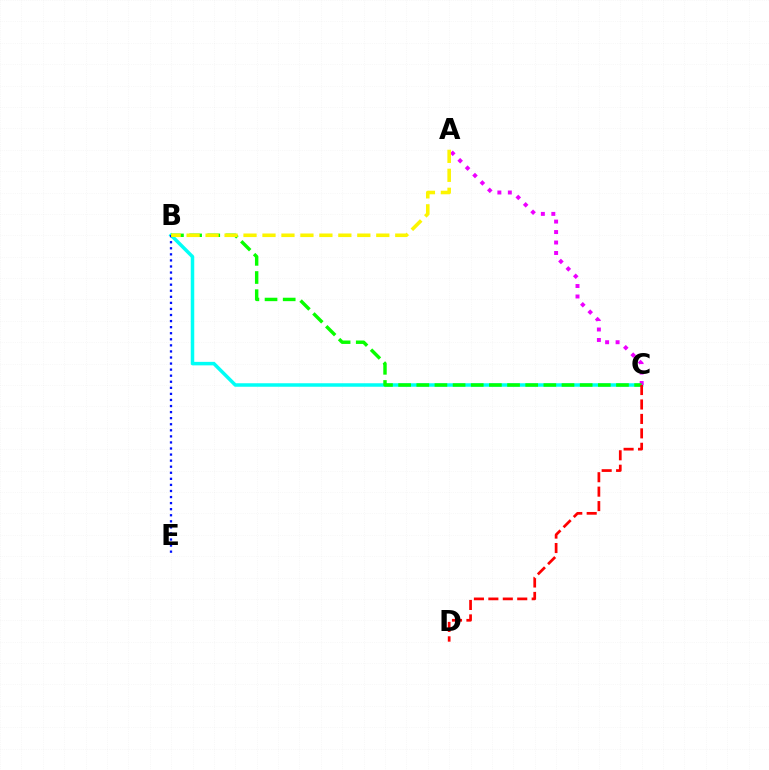{('B', 'C'): [{'color': '#00fff6', 'line_style': 'solid', 'thickness': 2.52}, {'color': '#08ff00', 'line_style': 'dashed', 'thickness': 2.47}], ('B', 'E'): [{'color': '#0010ff', 'line_style': 'dotted', 'thickness': 1.65}], ('A', 'C'): [{'color': '#ee00ff', 'line_style': 'dotted', 'thickness': 2.84}], ('C', 'D'): [{'color': '#ff0000', 'line_style': 'dashed', 'thickness': 1.96}], ('A', 'B'): [{'color': '#fcf500', 'line_style': 'dashed', 'thickness': 2.58}]}